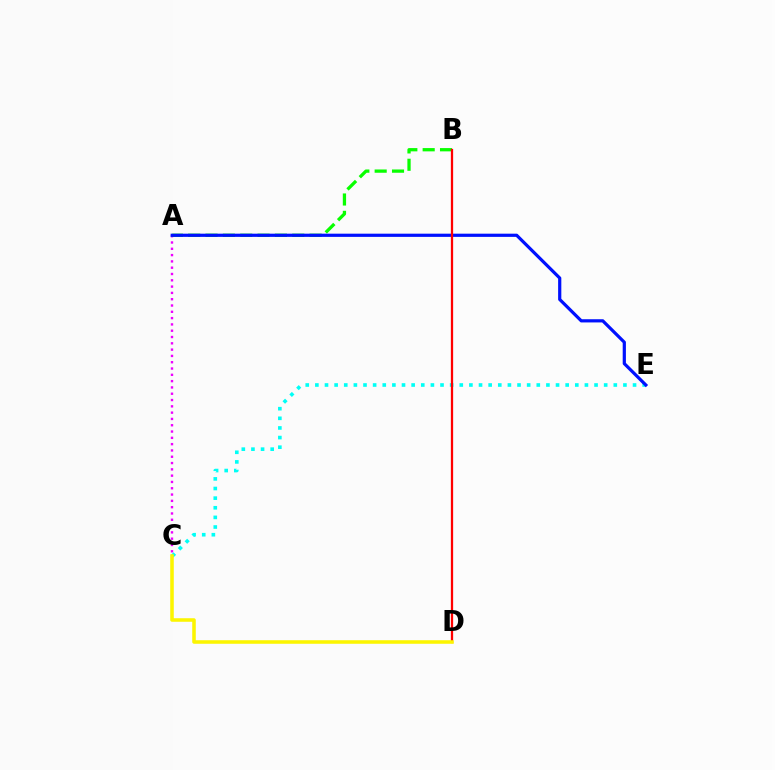{('A', 'C'): [{'color': '#ee00ff', 'line_style': 'dotted', 'thickness': 1.71}], ('C', 'E'): [{'color': '#00fff6', 'line_style': 'dotted', 'thickness': 2.62}], ('A', 'B'): [{'color': '#08ff00', 'line_style': 'dashed', 'thickness': 2.36}], ('A', 'E'): [{'color': '#0010ff', 'line_style': 'solid', 'thickness': 2.31}], ('B', 'D'): [{'color': '#ff0000', 'line_style': 'solid', 'thickness': 1.63}], ('C', 'D'): [{'color': '#fcf500', 'line_style': 'solid', 'thickness': 2.55}]}